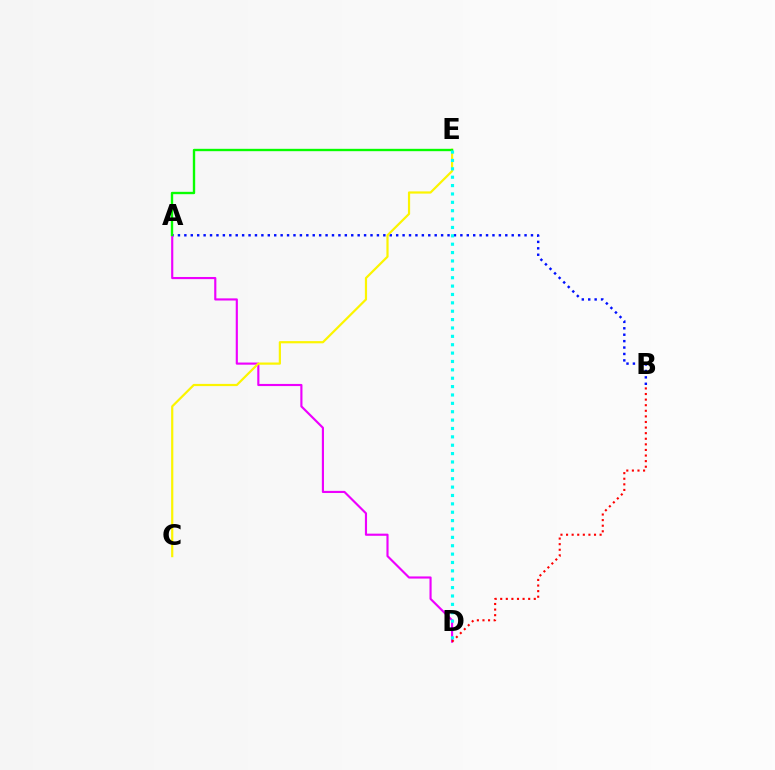{('A', 'B'): [{'color': '#0010ff', 'line_style': 'dotted', 'thickness': 1.74}], ('A', 'D'): [{'color': '#ee00ff', 'line_style': 'solid', 'thickness': 1.54}], ('B', 'D'): [{'color': '#ff0000', 'line_style': 'dotted', 'thickness': 1.52}], ('C', 'E'): [{'color': '#fcf500', 'line_style': 'solid', 'thickness': 1.59}], ('A', 'E'): [{'color': '#08ff00', 'line_style': 'solid', 'thickness': 1.7}], ('D', 'E'): [{'color': '#00fff6', 'line_style': 'dotted', 'thickness': 2.28}]}